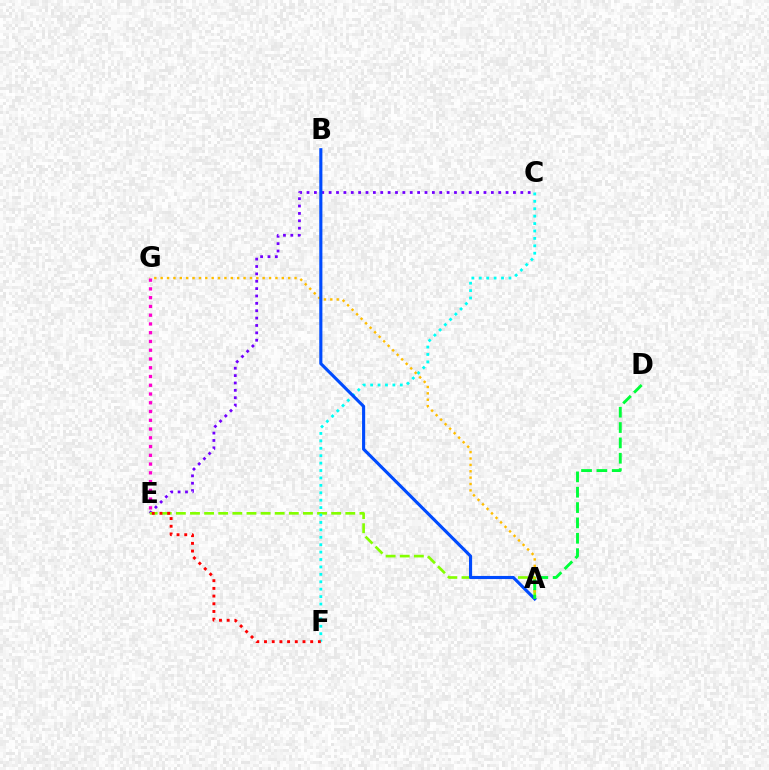{('C', 'E'): [{'color': '#7200ff', 'line_style': 'dotted', 'thickness': 2.0}], ('A', 'E'): [{'color': '#84ff00', 'line_style': 'dashed', 'thickness': 1.92}], ('C', 'F'): [{'color': '#00fff6', 'line_style': 'dotted', 'thickness': 2.02}], ('E', 'F'): [{'color': '#ff0000', 'line_style': 'dotted', 'thickness': 2.09}], ('A', 'G'): [{'color': '#ffbd00', 'line_style': 'dotted', 'thickness': 1.73}], ('A', 'B'): [{'color': '#004bff', 'line_style': 'solid', 'thickness': 2.24}], ('A', 'D'): [{'color': '#00ff39', 'line_style': 'dashed', 'thickness': 2.09}], ('E', 'G'): [{'color': '#ff00cf', 'line_style': 'dotted', 'thickness': 2.38}]}